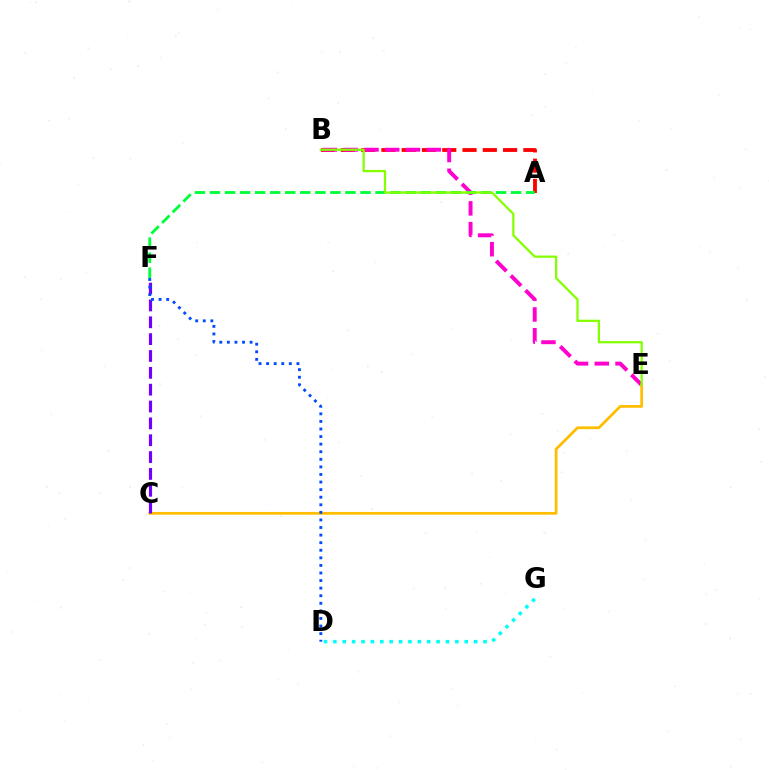{('D', 'G'): [{'color': '#00fff6', 'line_style': 'dotted', 'thickness': 2.55}], ('A', 'B'): [{'color': '#ff0000', 'line_style': 'dashed', 'thickness': 2.75}], ('B', 'E'): [{'color': '#ff00cf', 'line_style': 'dashed', 'thickness': 2.82}, {'color': '#84ff00', 'line_style': 'solid', 'thickness': 1.62}], ('A', 'F'): [{'color': '#00ff39', 'line_style': 'dashed', 'thickness': 2.05}], ('C', 'E'): [{'color': '#ffbd00', 'line_style': 'solid', 'thickness': 1.97}], ('C', 'F'): [{'color': '#7200ff', 'line_style': 'dashed', 'thickness': 2.29}], ('D', 'F'): [{'color': '#004bff', 'line_style': 'dotted', 'thickness': 2.06}]}